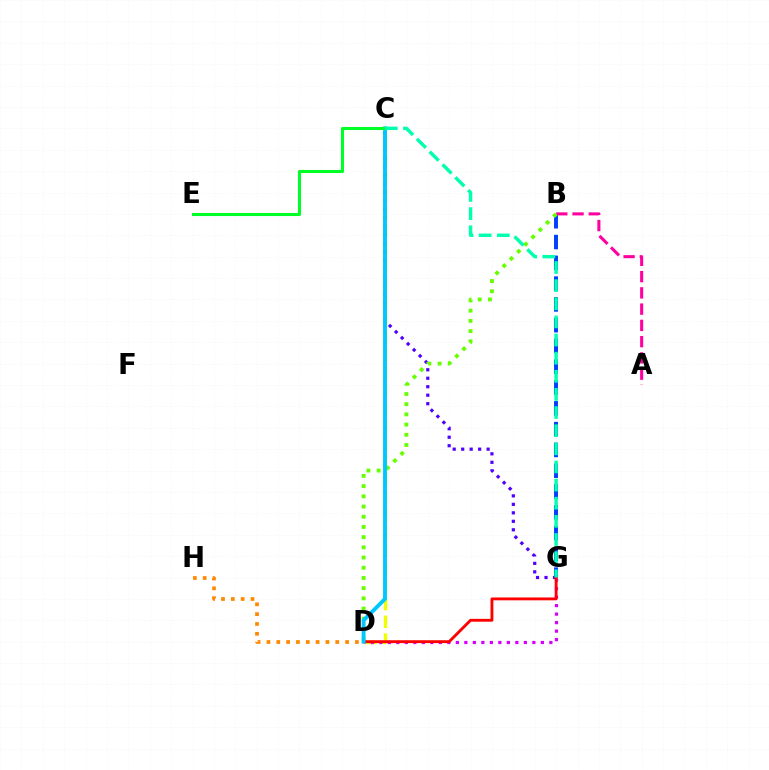{('C', 'D'): [{'color': '#eeff00', 'line_style': 'dashed', 'thickness': 2.41}, {'color': '#00c7ff', 'line_style': 'solid', 'thickness': 2.8}], ('B', 'G'): [{'color': '#003fff', 'line_style': 'dashed', 'thickness': 2.82}], ('D', 'G'): [{'color': '#d600ff', 'line_style': 'dotted', 'thickness': 2.31}, {'color': '#ff0000', 'line_style': 'solid', 'thickness': 2.06}], ('C', 'G'): [{'color': '#4f00ff', 'line_style': 'dotted', 'thickness': 2.3}, {'color': '#00ffaf', 'line_style': 'dashed', 'thickness': 2.46}], ('A', 'B'): [{'color': '#ff00a0', 'line_style': 'dashed', 'thickness': 2.21}], ('B', 'D'): [{'color': '#66ff00', 'line_style': 'dotted', 'thickness': 2.77}], ('D', 'H'): [{'color': '#ff8800', 'line_style': 'dotted', 'thickness': 2.67}], ('C', 'E'): [{'color': '#00ff27', 'line_style': 'solid', 'thickness': 2.21}]}